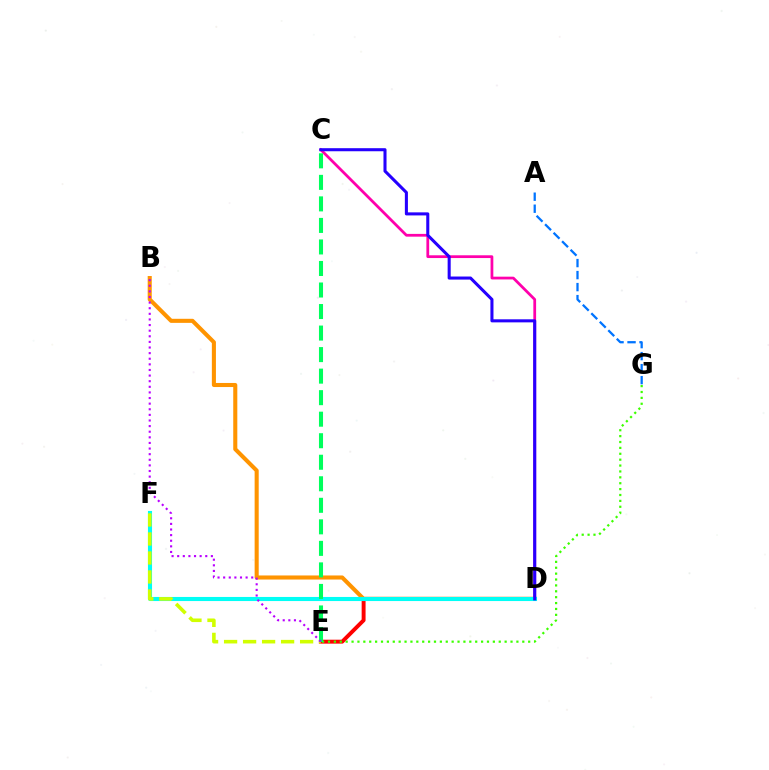{('B', 'D'): [{'color': '#ff9400', 'line_style': 'solid', 'thickness': 2.93}], ('D', 'E'): [{'color': '#ff0000', 'line_style': 'solid', 'thickness': 2.82}], ('A', 'G'): [{'color': '#0074ff', 'line_style': 'dashed', 'thickness': 1.63}], ('C', 'D'): [{'color': '#ff00ac', 'line_style': 'solid', 'thickness': 1.99}, {'color': '#2500ff', 'line_style': 'solid', 'thickness': 2.2}], ('E', 'G'): [{'color': '#3dff00', 'line_style': 'dotted', 'thickness': 1.6}], ('D', 'F'): [{'color': '#00fff6', 'line_style': 'solid', 'thickness': 2.94}], ('E', 'F'): [{'color': '#d1ff00', 'line_style': 'dashed', 'thickness': 2.58}], ('C', 'E'): [{'color': '#00ff5c', 'line_style': 'dashed', 'thickness': 2.92}], ('B', 'E'): [{'color': '#b900ff', 'line_style': 'dotted', 'thickness': 1.53}]}